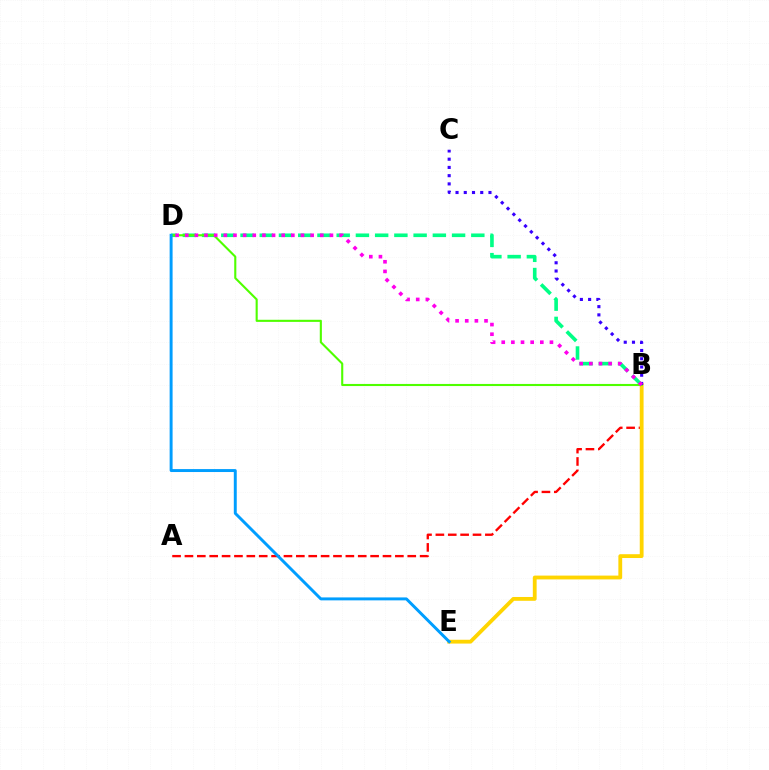{('A', 'B'): [{'color': '#ff0000', 'line_style': 'dashed', 'thickness': 1.68}], ('B', 'E'): [{'color': '#ffd500', 'line_style': 'solid', 'thickness': 2.75}], ('B', 'D'): [{'color': '#00ff86', 'line_style': 'dashed', 'thickness': 2.61}, {'color': '#4fff00', 'line_style': 'solid', 'thickness': 1.52}, {'color': '#ff00ed', 'line_style': 'dotted', 'thickness': 2.62}], ('B', 'C'): [{'color': '#3700ff', 'line_style': 'dotted', 'thickness': 2.24}], ('D', 'E'): [{'color': '#009eff', 'line_style': 'solid', 'thickness': 2.12}]}